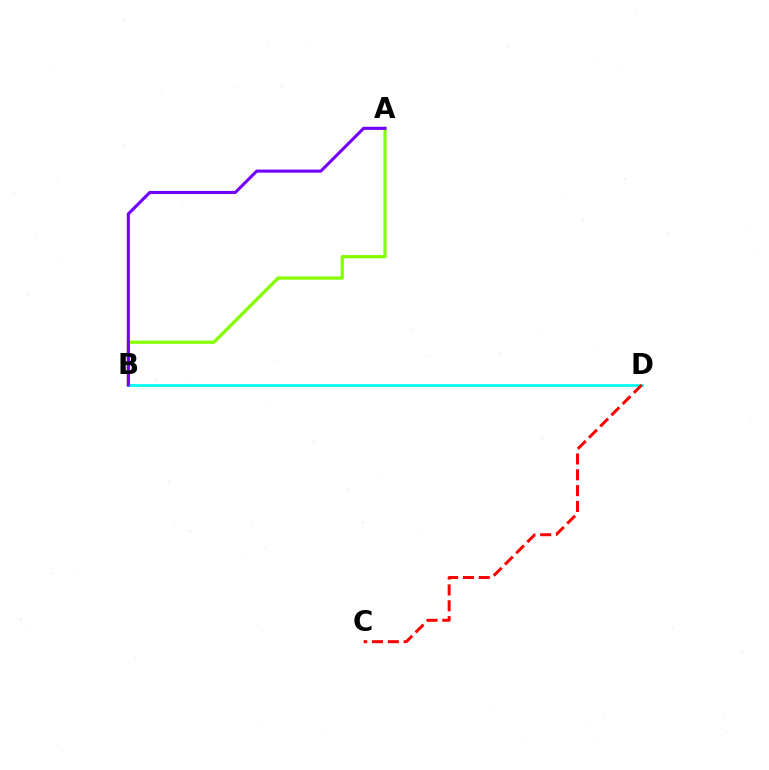{('A', 'B'): [{'color': '#84ff00', 'line_style': 'solid', 'thickness': 2.32}, {'color': '#7200ff', 'line_style': 'solid', 'thickness': 2.22}], ('B', 'D'): [{'color': '#00fff6', 'line_style': 'solid', 'thickness': 1.99}], ('C', 'D'): [{'color': '#ff0000', 'line_style': 'dashed', 'thickness': 2.15}]}